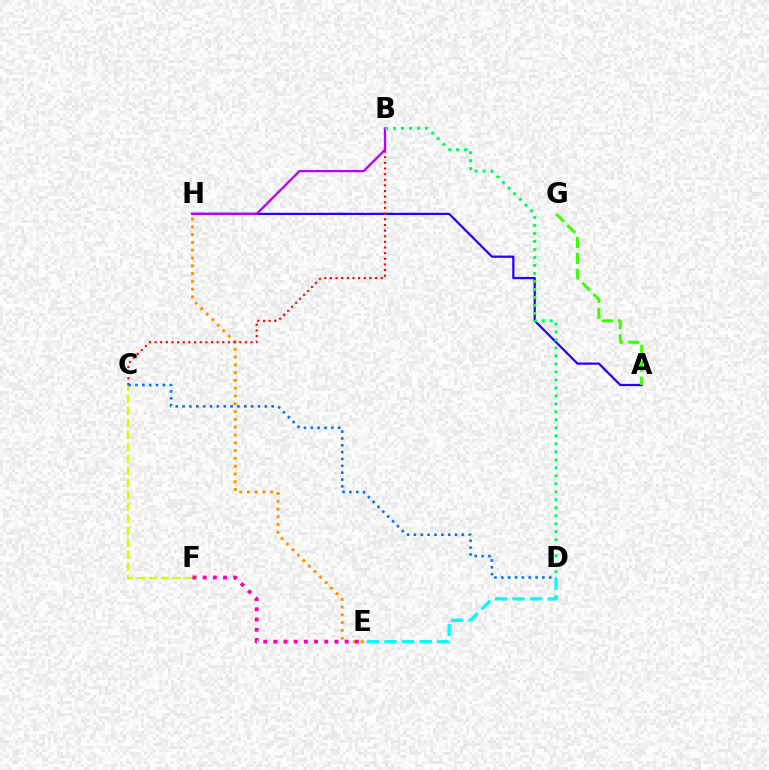{('A', 'H'): [{'color': '#2500ff', 'line_style': 'solid', 'thickness': 1.61}], ('D', 'E'): [{'color': '#00fff6', 'line_style': 'dashed', 'thickness': 2.39}], ('A', 'G'): [{'color': '#3dff00', 'line_style': 'dashed', 'thickness': 2.17}], ('C', 'F'): [{'color': '#d1ff00', 'line_style': 'dashed', 'thickness': 1.63}], ('E', 'H'): [{'color': '#ff9400', 'line_style': 'dotted', 'thickness': 2.12}], ('B', 'C'): [{'color': '#ff0000', 'line_style': 'dotted', 'thickness': 1.53}], ('E', 'F'): [{'color': '#ff00ac', 'line_style': 'dotted', 'thickness': 2.77}], ('B', 'H'): [{'color': '#b900ff', 'line_style': 'solid', 'thickness': 1.65}], ('B', 'D'): [{'color': '#00ff5c', 'line_style': 'dotted', 'thickness': 2.17}], ('C', 'D'): [{'color': '#0074ff', 'line_style': 'dotted', 'thickness': 1.86}]}